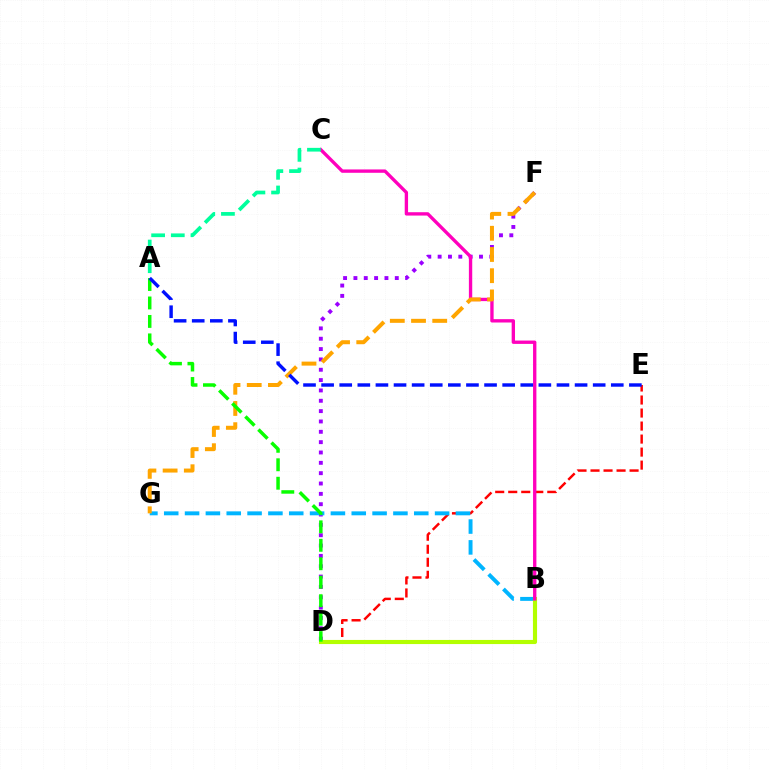{('D', 'F'): [{'color': '#9b00ff', 'line_style': 'dotted', 'thickness': 2.81}], ('D', 'E'): [{'color': '#ff0000', 'line_style': 'dashed', 'thickness': 1.77}], ('B', 'G'): [{'color': '#00b5ff', 'line_style': 'dashed', 'thickness': 2.83}], ('B', 'D'): [{'color': '#b3ff00', 'line_style': 'solid', 'thickness': 2.97}], ('B', 'C'): [{'color': '#ff00bd', 'line_style': 'solid', 'thickness': 2.41}], ('F', 'G'): [{'color': '#ffa500', 'line_style': 'dashed', 'thickness': 2.88}], ('A', 'D'): [{'color': '#08ff00', 'line_style': 'dashed', 'thickness': 2.51}], ('A', 'C'): [{'color': '#00ff9d', 'line_style': 'dashed', 'thickness': 2.67}], ('A', 'E'): [{'color': '#0010ff', 'line_style': 'dashed', 'thickness': 2.46}]}